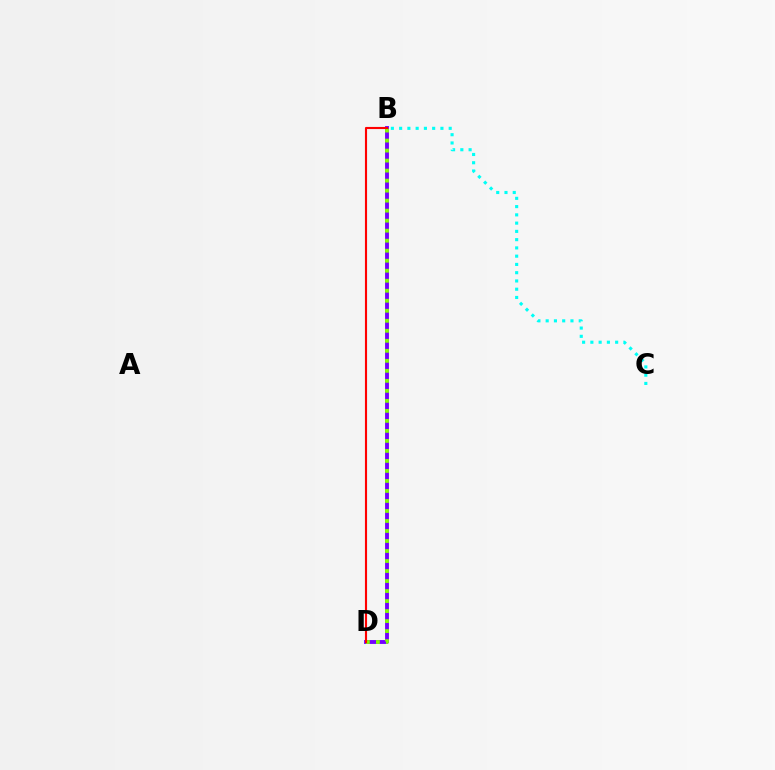{('B', 'C'): [{'color': '#00fff6', 'line_style': 'dotted', 'thickness': 2.24}], ('B', 'D'): [{'color': '#7200ff', 'line_style': 'solid', 'thickness': 2.79}, {'color': '#84ff00', 'line_style': 'dotted', 'thickness': 2.72}, {'color': '#ff0000', 'line_style': 'solid', 'thickness': 1.53}]}